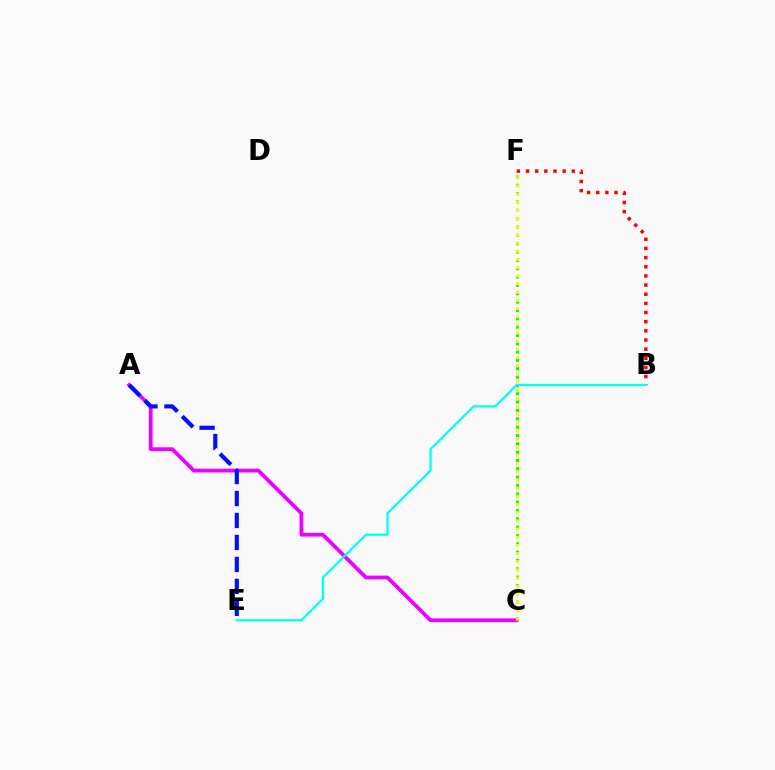{('B', 'F'): [{'color': '#ff0000', 'line_style': 'dotted', 'thickness': 2.49}], ('A', 'C'): [{'color': '#ee00ff', 'line_style': 'solid', 'thickness': 2.73}], ('C', 'F'): [{'color': '#08ff00', 'line_style': 'dotted', 'thickness': 2.27}, {'color': '#fcf500', 'line_style': 'dotted', 'thickness': 2.22}], ('B', 'E'): [{'color': '#00fff6', 'line_style': 'solid', 'thickness': 1.62}], ('A', 'E'): [{'color': '#0010ff', 'line_style': 'dashed', 'thickness': 2.98}]}